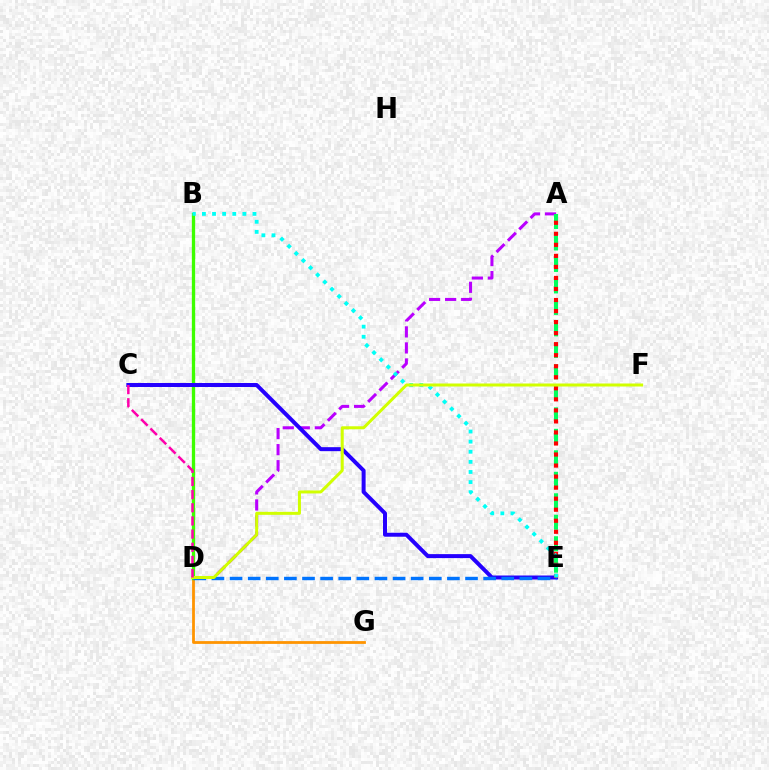{('D', 'G'): [{'color': '#ff9400', 'line_style': 'solid', 'thickness': 2.01}], ('A', 'D'): [{'color': '#b900ff', 'line_style': 'dashed', 'thickness': 2.18}], ('B', 'D'): [{'color': '#3dff00', 'line_style': 'solid', 'thickness': 2.38}], ('A', 'E'): [{'color': '#00ff5c', 'line_style': 'dashed', 'thickness': 2.92}, {'color': '#ff0000', 'line_style': 'dotted', 'thickness': 3.0}], ('C', 'E'): [{'color': '#2500ff', 'line_style': 'solid', 'thickness': 2.87}], ('D', 'E'): [{'color': '#0074ff', 'line_style': 'dashed', 'thickness': 2.46}], ('B', 'E'): [{'color': '#00fff6', 'line_style': 'dotted', 'thickness': 2.75}], ('D', 'F'): [{'color': '#d1ff00', 'line_style': 'solid', 'thickness': 2.16}], ('C', 'D'): [{'color': '#ff00ac', 'line_style': 'dashed', 'thickness': 1.79}]}